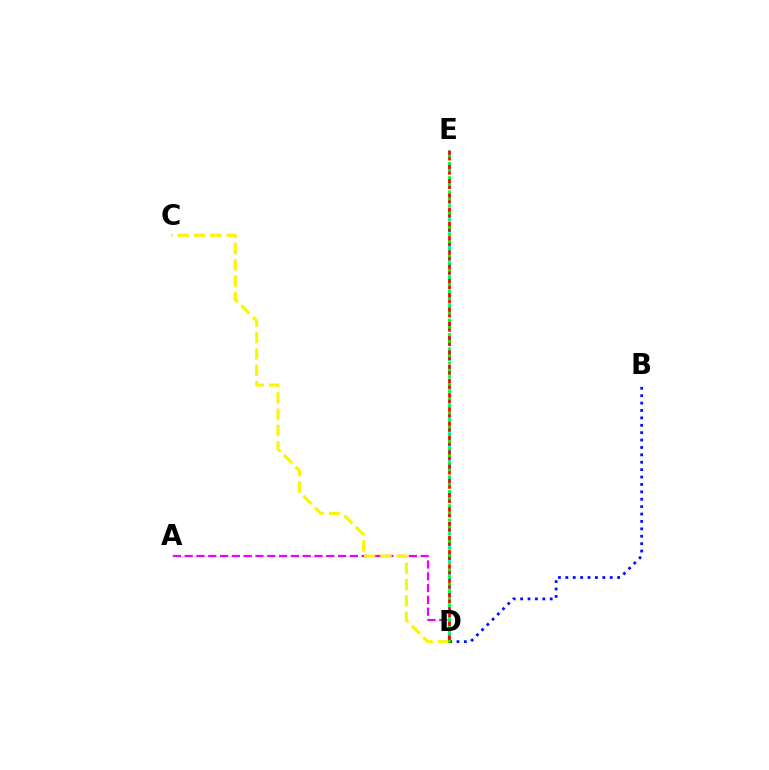{('D', 'E'): [{'color': '#00fff6', 'line_style': 'dashed', 'thickness': 2.12}, {'color': '#ff0000', 'line_style': 'dashed', 'thickness': 1.94}, {'color': '#08ff00', 'line_style': 'dotted', 'thickness': 1.94}], ('B', 'D'): [{'color': '#0010ff', 'line_style': 'dotted', 'thickness': 2.01}], ('A', 'D'): [{'color': '#ee00ff', 'line_style': 'dashed', 'thickness': 1.6}], ('C', 'D'): [{'color': '#fcf500', 'line_style': 'dashed', 'thickness': 2.22}]}